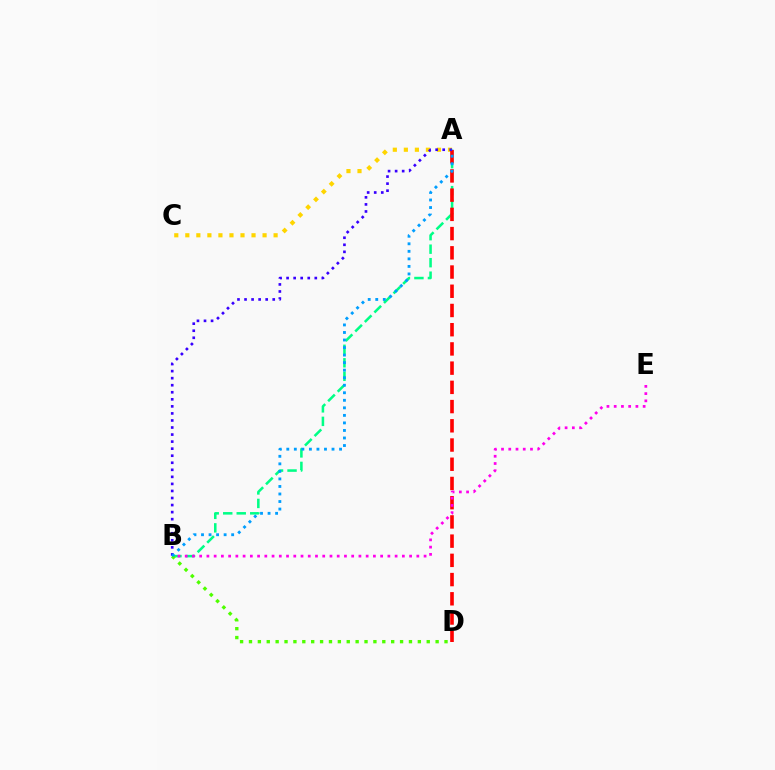{('A', 'B'): [{'color': '#00ff86', 'line_style': 'dashed', 'thickness': 1.83}, {'color': '#3700ff', 'line_style': 'dotted', 'thickness': 1.92}, {'color': '#009eff', 'line_style': 'dotted', 'thickness': 2.05}], ('A', 'C'): [{'color': '#ffd500', 'line_style': 'dotted', 'thickness': 3.0}], ('A', 'D'): [{'color': '#ff0000', 'line_style': 'dashed', 'thickness': 2.61}], ('B', 'E'): [{'color': '#ff00ed', 'line_style': 'dotted', 'thickness': 1.97}], ('B', 'D'): [{'color': '#4fff00', 'line_style': 'dotted', 'thickness': 2.41}]}